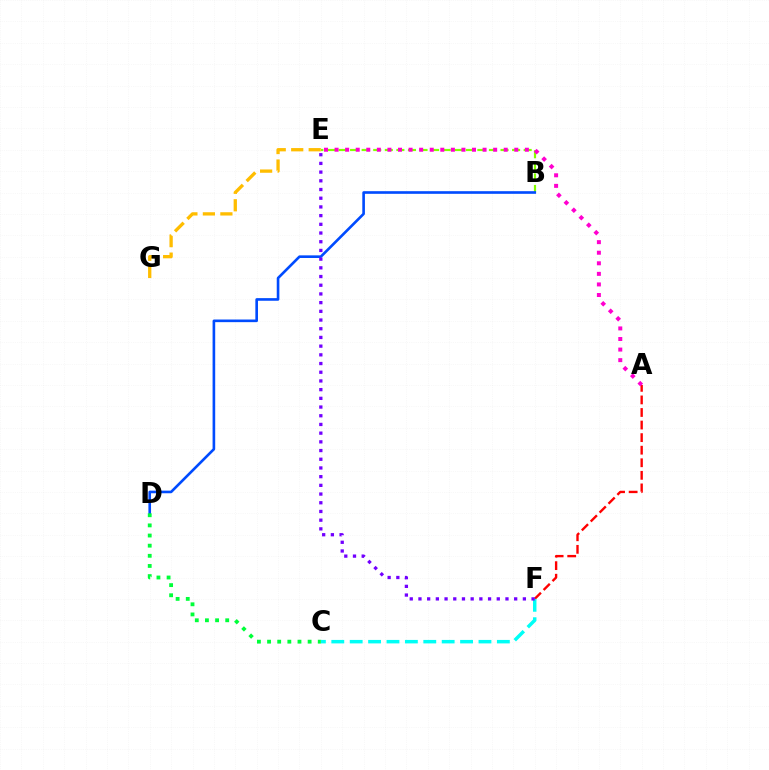{('A', 'F'): [{'color': '#ff0000', 'line_style': 'dashed', 'thickness': 1.71}], ('B', 'E'): [{'color': '#84ff00', 'line_style': 'dashed', 'thickness': 1.57}], ('E', 'G'): [{'color': '#ffbd00', 'line_style': 'dashed', 'thickness': 2.38}], ('A', 'E'): [{'color': '#ff00cf', 'line_style': 'dotted', 'thickness': 2.87}], ('C', 'F'): [{'color': '#00fff6', 'line_style': 'dashed', 'thickness': 2.5}], ('B', 'D'): [{'color': '#004bff', 'line_style': 'solid', 'thickness': 1.89}], ('E', 'F'): [{'color': '#7200ff', 'line_style': 'dotted', 'thickness': 2.36}], ('C', 'D'): [{'color': '#00ff39', 'line_style': 'dotted', 'thickness': 2.76}]}